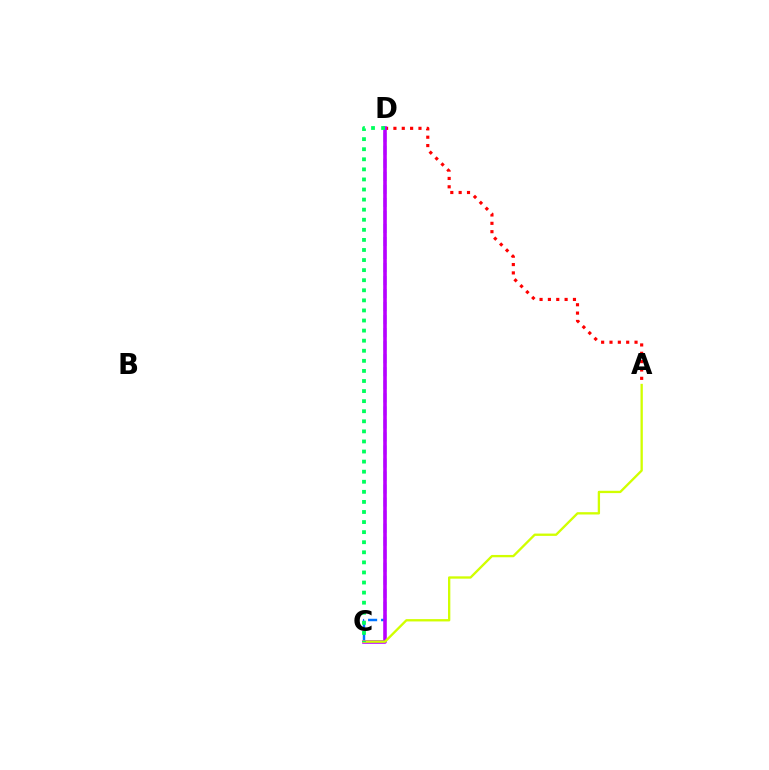{('C', 'D'): [{'color': '#0074ff', 'line_style': 'dashed', 'thickness': 1.77}, {'color': '#b900ff', 'line_style': 'solid', 'thickness': 2.59}, {'color': '#00ff5c', 'line_style': 'dotted', 'thickness': 2.74}], ('A', 'D'): [{'color': '#ff0000', 'line_style': 'dotted', 'thickness': 2.27}], ('A', 'C'): [{'color': '#d1ff00', 'line_style': 'solid', 'thickness': 1.67}]}